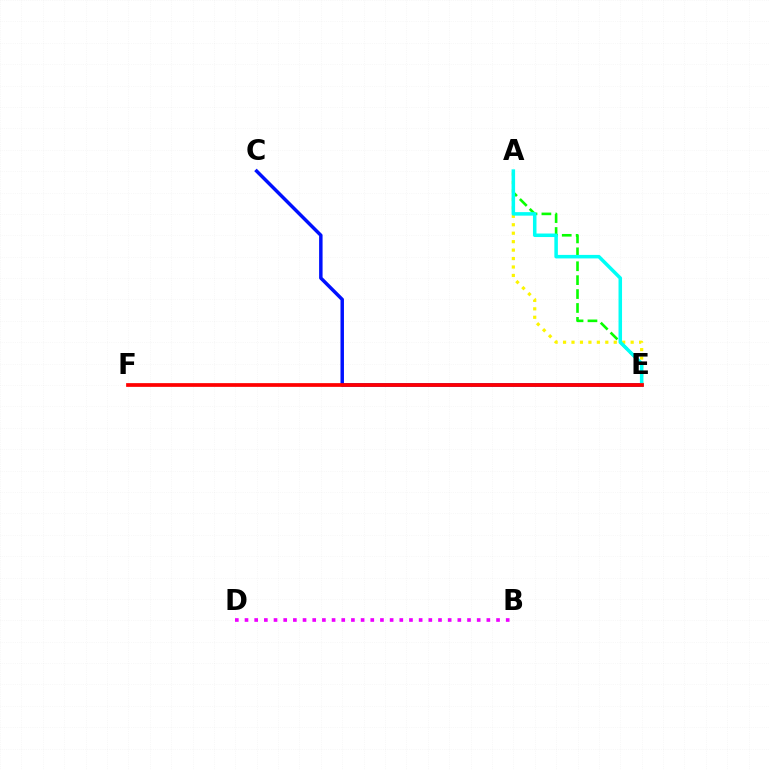{('C', 'E'): [{'color': '#0010ff', 'line_style': 'solid', 'thickness': 2.5}], ('A', 'E'): [{'color': '#08ff00', 'line_style': 'dashed', 'thickness': 1.89}, {'color': '#fcf500', 'line_style': 'dotted', 'thickness': 2.3}, {'color': '#00fff6', 'line_style': 'solid', 'thickness': 2.54}], ('B', 'D'): [{'color': '#ee00ff', 'line_style': 'dotted', 'thickness': 2.63}], ('E', 'F'): [{'color': '#ff0000', 'line_style': 'solid', 'thickness': 2.68}]}